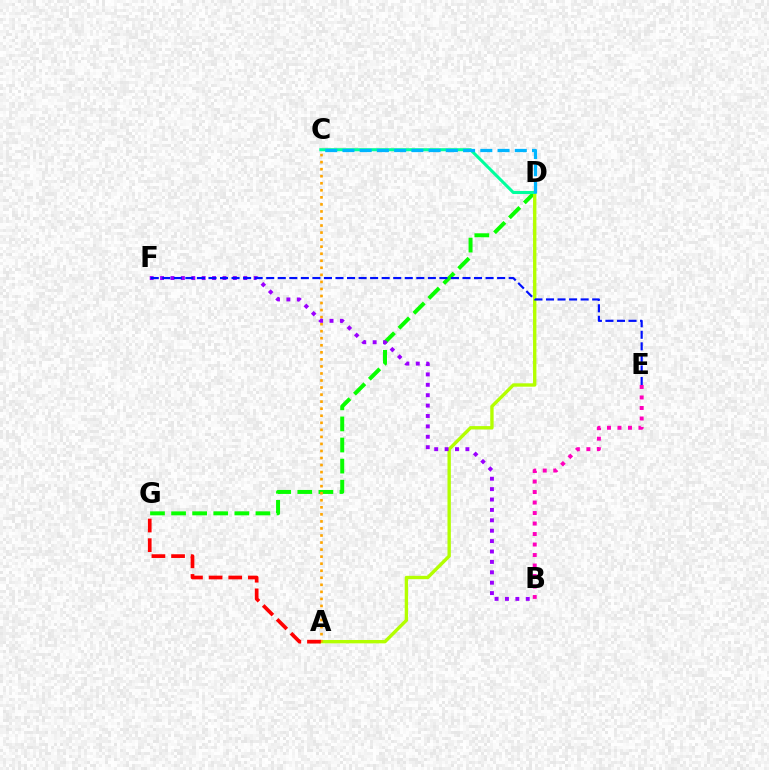{('B', 'E'): [{'color': '#ff00bd', 'line_style': 'dotted', 'thickness': 2.85}], ('D', 'G'): [{'color': '#08ff00', 'line_style': 'dashed', 'thickness': 2.86}], ('A', 'D'): [{'color': '#b3ff00', 'line_style': 'solid', 'thickness': 2.42}], ('A', 'C'): [{'color': '#ffa500', 'line_style': 'dotted', 'thickness': 1.91}], ('C', 'D'): [{'color': '#00ff9d', 'line_style': 'solid', 'thickness': 2.2}, {'color': '#00b5ff', 'line_style': 'dashed', 'thickness': 2.34}], ('B', 'F'): [{'color': '#9b00ff', 'line_style': 'dotted', 'thickness': 2.82}], ('A', 'G'): [{'color': '#ff0000', 'line_style': 'dashed', 'thickness': 2.67}], ('E', 'F'): [{'color': '#0010ff', 'line_style': 'dashed', 'thickness': 1.57}]}